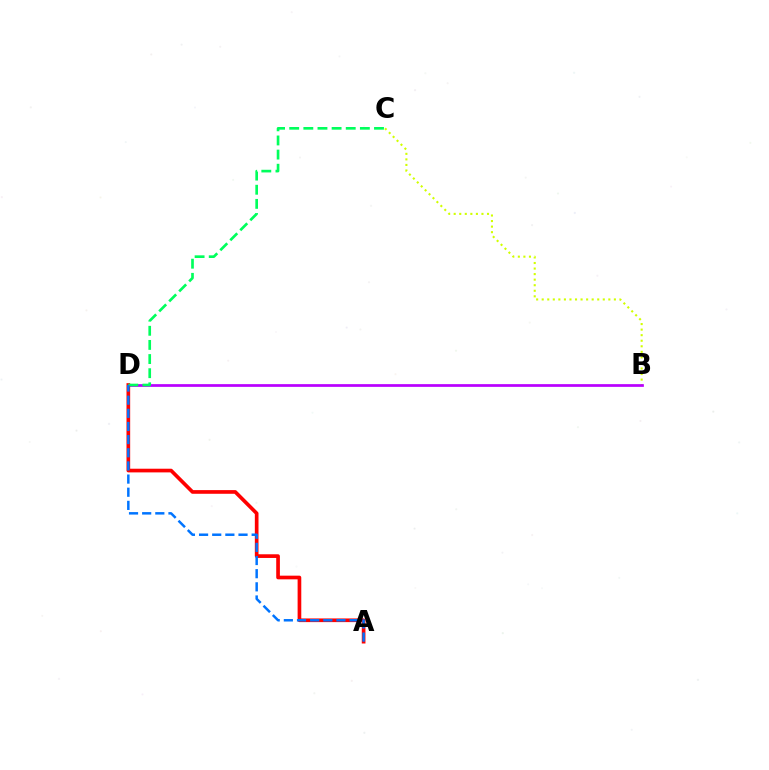{('B', 'C'): [{'color': '#d1ff00', 'line_style': 'dotted', 'thickness': 1.51}], ('B', 'D'): [{'color': '#b900ff', 'line_style': 'solid', 'thickness': 1.96}], ('A', 'D'): [{'color': '#ff0000', 'line_style': 'solid', 'thickness': 2.64}, {'color': '#0074ff', 'line_style': 'dashed', 'thickness': 1.79}], ('C', 'D'): [{'color': '#00ff5c', 'line_style': 'dashed', 'thickness': 1.92}]}